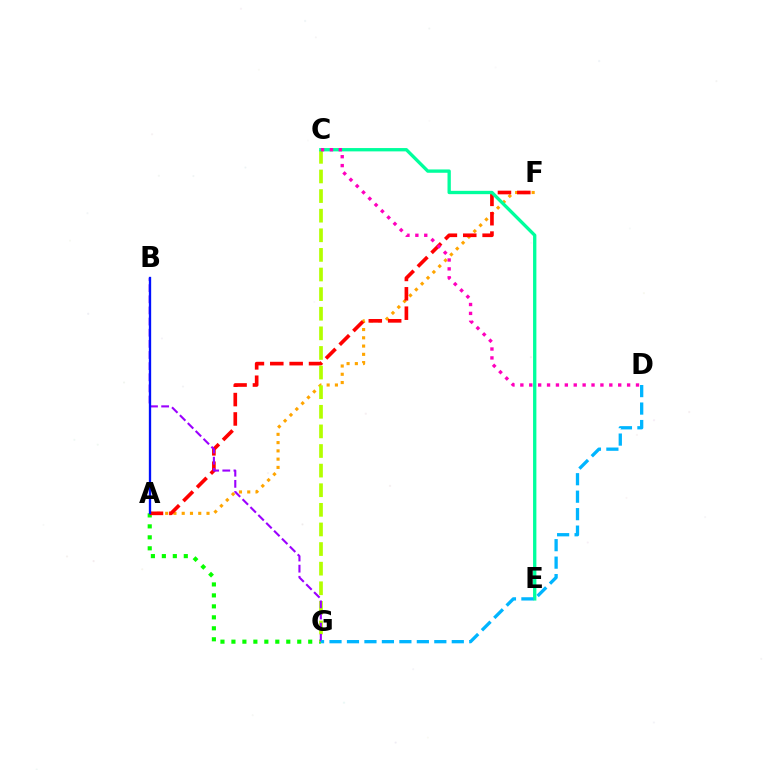{('A', 'F'): [{'color': '#ffa500', 'line_style': 'dotted', 'thickness': 2.25}, {'color': '#ff0000', 'line_style': 'dashed', 'thickness': 2.63}], ('A', 'G'): [{'color': '#08ff00', 'line_style': 'dotted', 'thickness': 2.98}], ('C', 'G'): [{'color': '#b3ff00', 'line_style': 'dashed', 'thickness': 2.66}], ('C', 'E'): [{'color': '#00ff9d', 'line_style': 'solid', 'thickness': 2.39}], ('B', 'G'): [{'color': '#9b00ff', 'line_style': 'dashed', 'thickness': 1.51}], ('A', 'B'): [{'color': '#0010ff', 'line_style': 'solid', 'thickness': 1.67}], ('C', 'D'): [{'color': '#ff00bd', 'line_style': 'dotted', 'thickness': 2.42}], ('D', 'G'): [{'color': '#00b5ff', 'line_style': 'dashed', 'thickness': 2.37}]}